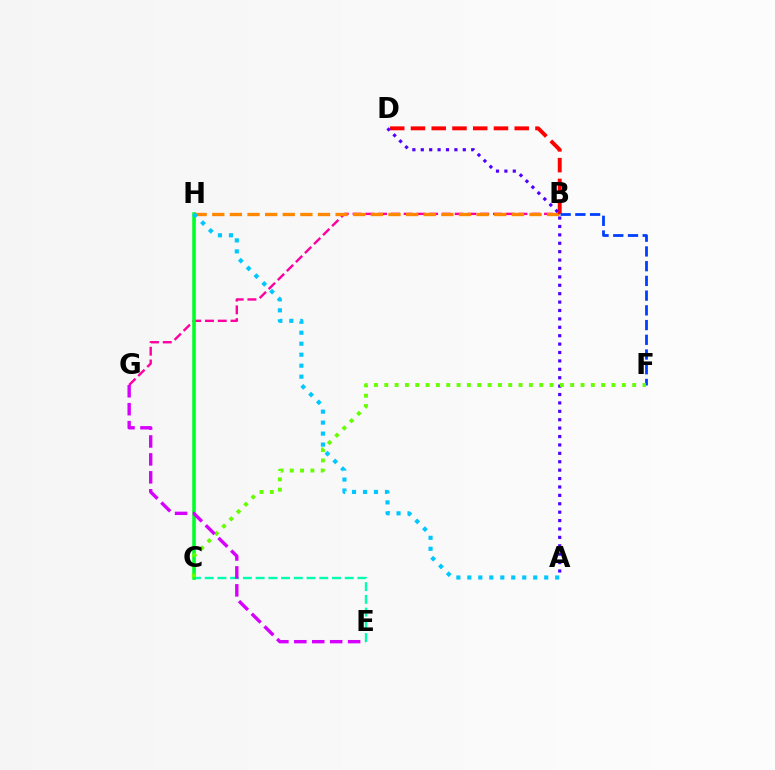{('C', 'H'): [{'color': '#eeff00', 'line_style': 'solid', 'thickness': 1.89}, {'color': '#00ff27', 'line_style': 'solid', 'thickness': 2.53}], ('B', 'G'): [{'color': '#ff00a0', 'line_style': 'dashed', 'thickness': 1.73}], ('C', 'E'): [{'color': '#00ffaf', 'line_style': 'dashed', 'thickness': 1.73}], ('B', 'H'): [{'color': '#ff8800', 'line_style': 'dashed', 'thickness': 2.39}], ('B', 'D'): [{'color': '#ff0000', 'line_style': 'dashed', 'thickness': 2.82}], ('A', 'D'): [{'color': '#4f00ff', 'line_style': 'dotted', 'thickness': 2.28}], ('B', 'F'): [{'color': '#003fff', 'line_style': 'dashed', 'thickness': 2.0}], ('A', 'H'): [{'color': '#00c7ff', 'line_style': 'dotted', 'thickness': 2.98}], ('C', 'F'): [{'color': '#66ff00', 'line_style': 'dotted', 'thickness': 2.81}], ('E', 'G'): [{'color': '#d600ff', 'line_style': 'dashed', 'thickness': 2.44}]}